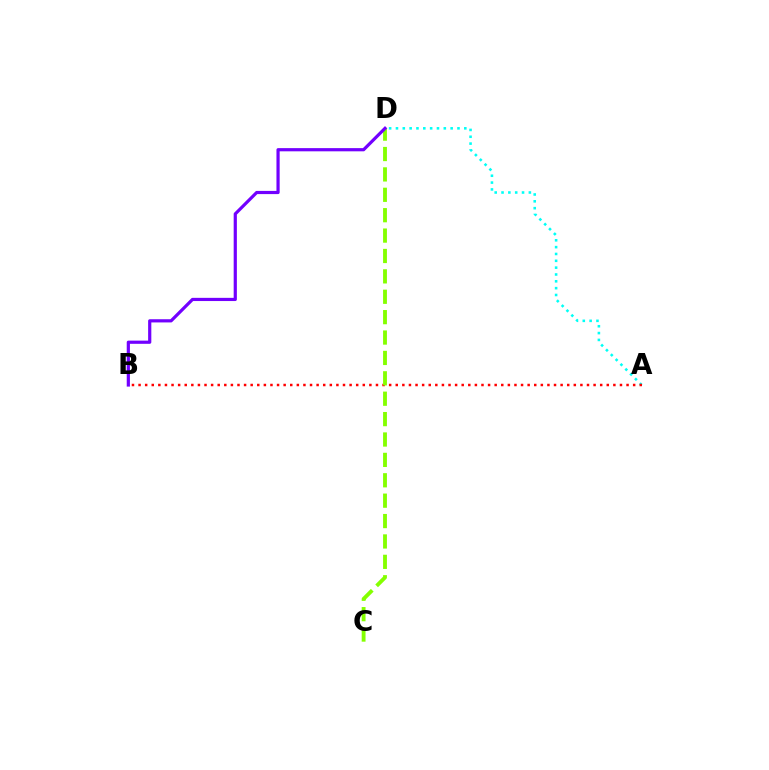{('A', 'D'): [{'color': '#00fff6', 'line_style': 'dotted', 'thickness': 1.86}], ('A', 'B'): [{'color': '#ff0000', 'line_style': 'dotted', 'thickness': 1.79}], ('C', 'D'): [{'color': '#84ff00', 'line_style': 'dashed', 'thickness': 2.77}], ('B', 'D'): [{'color': '#7200ff', 'line_style': 'solid', 'thickness': 2.3}]}